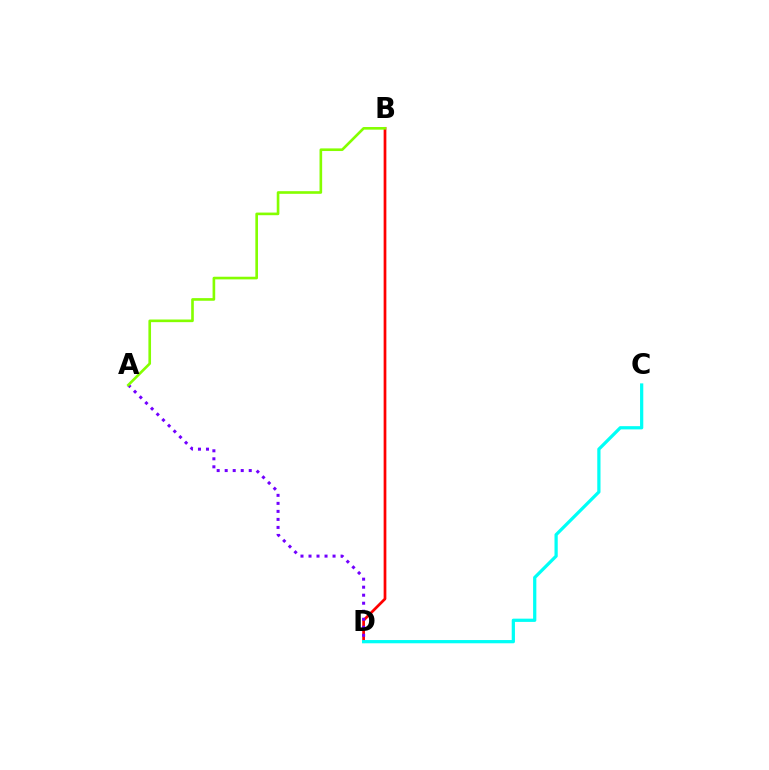{('B', 'D'): [{'color': '#ff0000', 'line_style': 'solid', 'thickness': 1.96}], ('A', 'D'): [{'color': '#7200ff', 'line_style': 'dotted', 'thickness': 2.18}], ('C', 'D'): [{'color': '#00fff6', 'line_style': 'solid', 'thickness': 2.33}], ('A', 'B'): [{'color': '#84ff00', 'line_style': 'solid', 'thickness': 1.9}]}